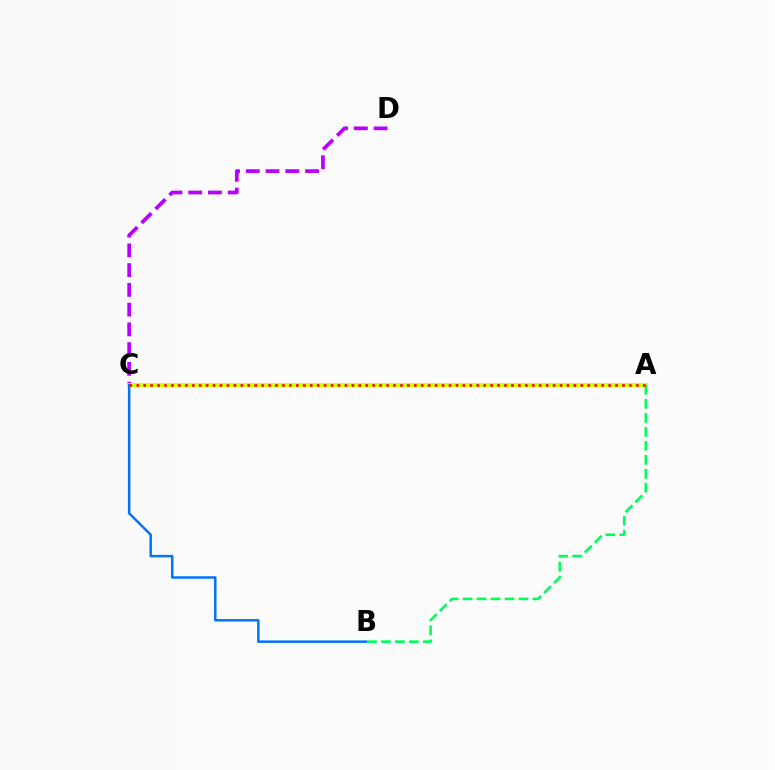{('C', 'D'): [{'color': '#b900ff', 'line_style': 'dashed', 'thickness': 2.68}], ('A', 'C'): [{'color': '#d1ff00', 'line_style': 'solid', 'thickness': 2.91}, {'color': '#ff0000', 'line_style': 'dotted', 'thickness': 1.89}], ('B', 'C'): [{'color': '#0074ff', 'line_style': 'solid', 'thickness': 1.8}], ('A', 'B'): [{'color': '#00ff5c', 'line_style': 'dashed', 'thickness': 1.9}]}